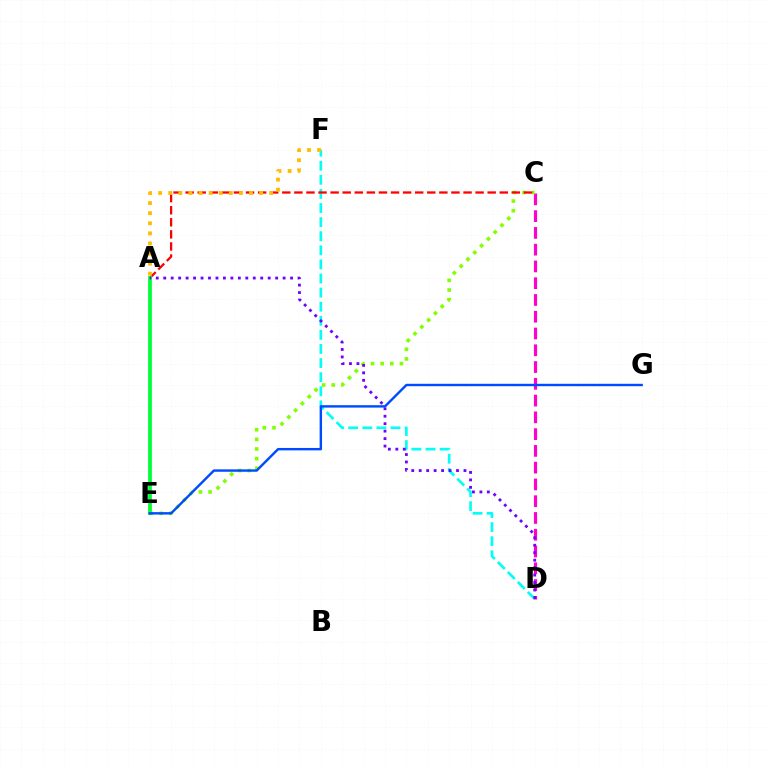{('C', 'D'): [{'color': '#ff00cf', 'line_style': 'dashed', 'thickness': 2.28}], ('D', 'F'): [{'color': '#00fff6', 'line_style': 'dashed', 'thickness': 1.91}], ('C', 'E'): [{'color': '#84ff00', 'line_style': 'dotted', 'thickness': 2.62}], ('A', 'C'): [{'color': '#ff0000', 'line_style': 'dashed', 'thickness': 1.64}], ('A', 'F'): [{'color': '#ffbd00', 'line_style': 'dotted', 'thickness': 2.74}], ('A', 'E'): [{'color': '#00ff39', 'line_style': 'solid', 'thickness': 2.71}], ('A', 'D'): [{'color': '#7200ff', 'line_style': 'dotted', 'thickness': 2.03}], ('E', 'G'): [{'color': '#004bff', 'line_style': 'solid', 'thickness': 1.73}]}